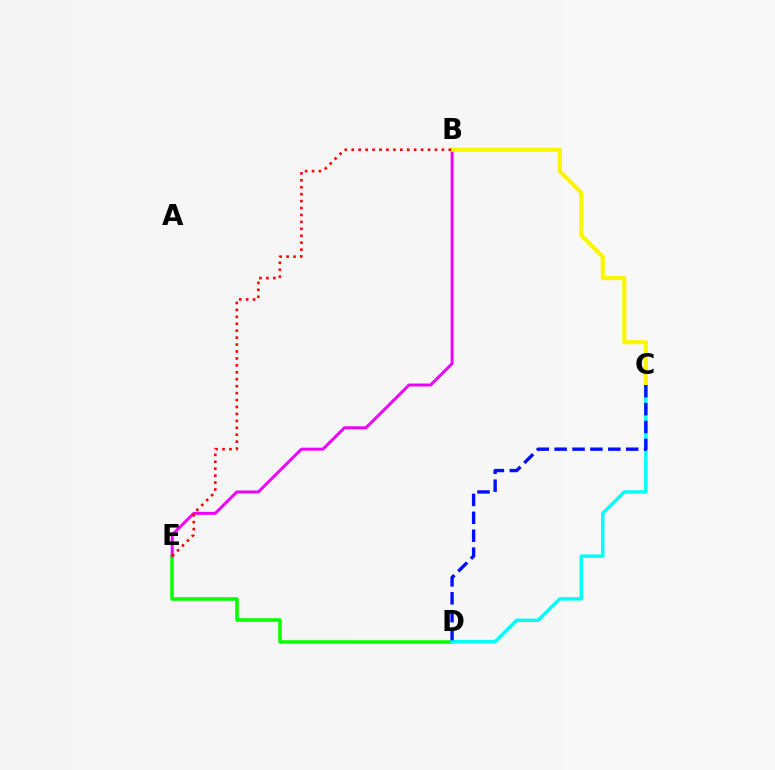{('D', 'E'): [{'color': '#08ff00', 'line_style': 'solid', 'thickness': 2.55}], ('B', 'E'): [{'color': '#ee00ff', 'line_style': 'solid', 'thickness': 2.13}, {'color': '#ff0000', 'line_style': 'dotted', 'thickness': 1.88}], ('C', 'D'): [{'color': '#00fff6', 'line_style': 'solid', 'thickness': 2.48}, {'color': '#0010ff', 'line_style': 'dashed', 'thickness': 2.43}], ('B', 'C'): [{'color': '#fcf500', 'line_style': 'solid', 'thickness': 3.0}]}